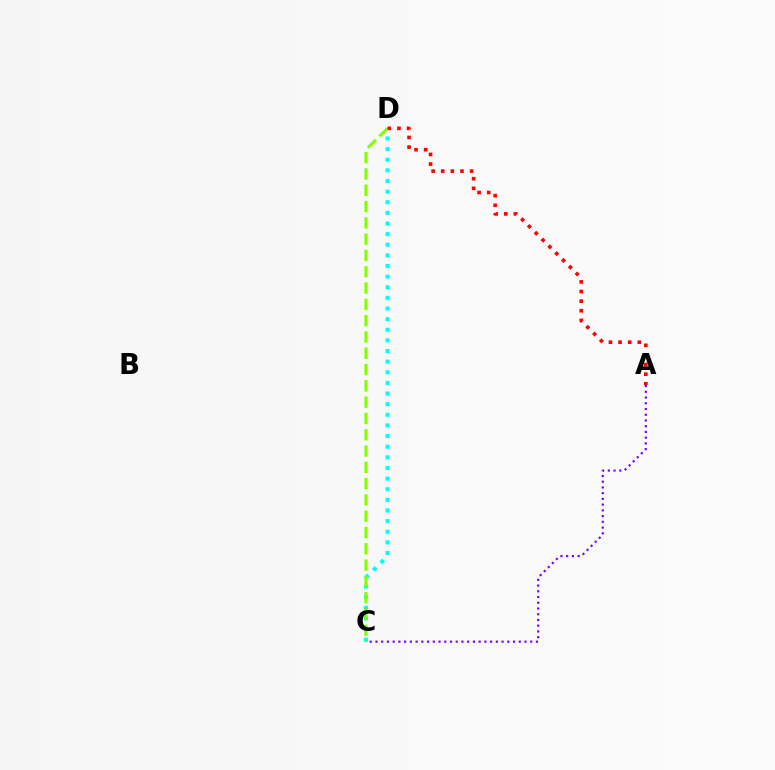{('C', 'D'): [{'color': '#00fff6', 'line_style': 'dotted', 'thickness': 2.89}, {'color': '#84ff00', 'line_style': 'dashed', 'thickness': 2.21}], ('A', 'C'): [{'color': '#7200ff', 'line_style': 'dotted', 'thickness': 1.56}], ('A', 'D'): [{'color': '#ff0000', 'line_style': 'dotted', 'thickness': 2.61}]}